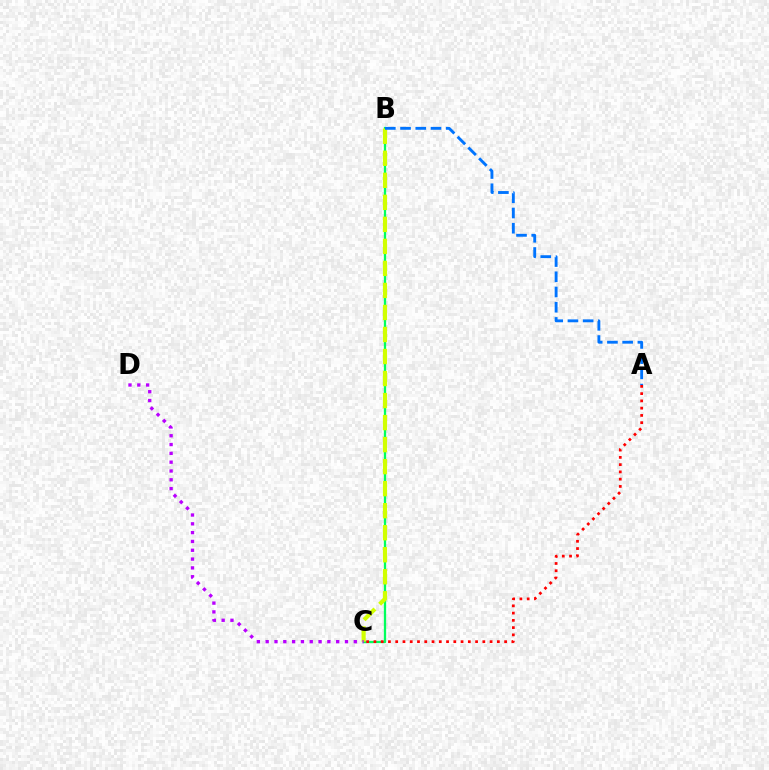{('B', 'C'): [{'color': '#00ff5c', 'line_style': 'solid', 'thickness': 1.65}, {'color': '#d1ff00', 'line_style': 'dashed', 'thickness': 2.99}], ('C', 'D'): [{'color': '#b900ff', 'line_style': 'dotted', 'thickness': 2.39}], ('A', 'B'): [{'color': '#0074ff', 'line_style': 'dashed', 'thickness': 2.07}], ('A', 'C'): [{'color': '#ff0000', 'line_style': 'dotted', 'thickness': 1.97}]}